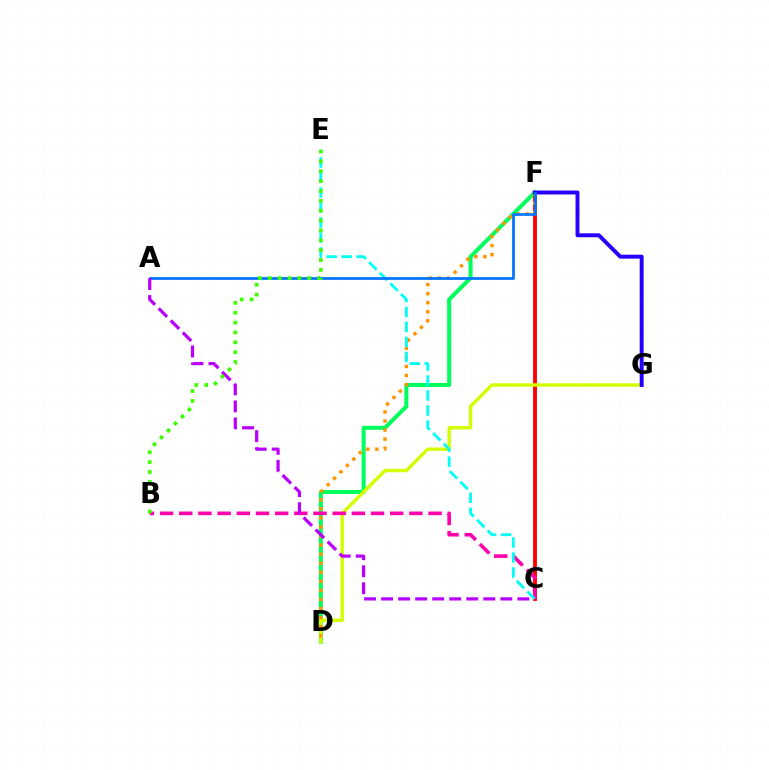{('D', 'F'): [{'color': '#00ff5c', 'line_style': 'solid', 'thickness': 2.9}, {'color': '#ff9400', 'line_style': 'dotted', 'thickness': 2.46}], ('C', 'F'): [{'color': '#ff0000', 'line_style': 'solid', 'thickness': 2.77}], ('D', 'G'): [{'color': '#d1ff00', 'line_style': 'solid', 'thickness': 2.45}], ('F', 'G'): [{'color': '#2500ff', 'line_style': 'solid', 'thickness': 2.83}], ('B', 'C'): [{'color': '#ff00ac', 'line_style': 'dashed', 'thickness': 2.61}], ('C', 'E'): [{'color': '#00fff6', 'line_style': 'dashed', 'thickness': 2.04}], ('A', 'F'): [{'color': '#0074ff', 'line_style': 'solid', 'thickness': 1.97}], ('A', 'C'): [{'color': '#b900ff', 'line_style': 'dashed', 'thickness': 2.31}], ('B', 'E'): [{'color': '#3dff00', 'line_style': 'dotted', 'thickness': 2.68}]}